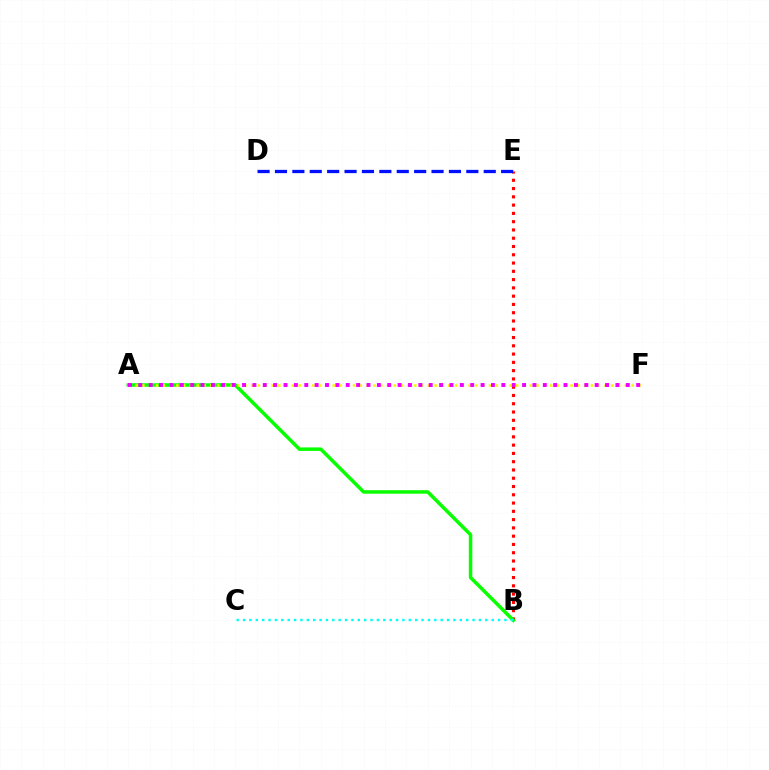{('B', 'E'): [{'color': '#ff0000', 'line_style': 'dotted', 'thickness': 2.25}], ('A', 'B'): [{'color': '#08ff00', 'line_style': 'solid', 'thickness': 2.52}], ('A', 'F'): [{'color': '#fcf500', 'line_style': 'dotted', 'thickness': 1.85}, {'color': '#ee00ff', 'line_style': 'dotted', 'thickness': 2.82}], ('D', 'E'): [{'color': '#0010ff', 'line_style': 'dashed', 'thickness': 2.36}], ('B', 'C'): [{'color': '#00fff6', 'line_style': 'dotted', 'thickness': 1.73}]}